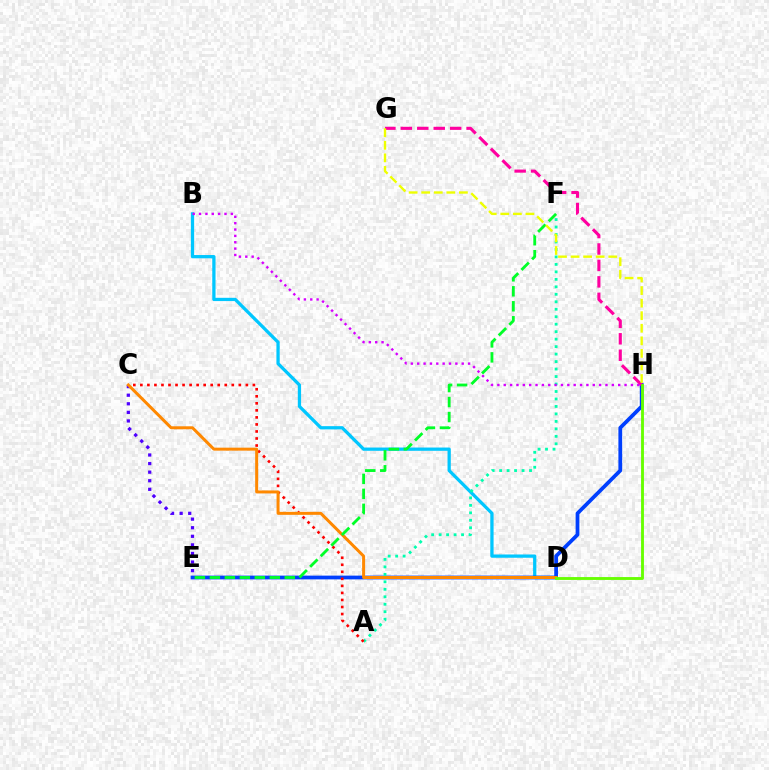{('B', 'D'): [{'color': '#00c7ff', 'line_style': 'solid', 'thickness': 2.35}], ('E', 'H'): [{'color': '#003fff', 'line_style': 'solid', 'thickness': 2.71}], ('C', 'E'): [{'color': '#4f00ff', 'line_style': 'dotted', 'thickness': 2.33}], ('A', 'F'): [{'color': '#00ffaf', 'line_style': 'dotted', 'thickness': 2.03}], ('A', 'C'): [{'color': '#ff0000', 'line_style': 'dotted', 'thickness': 1.91}], ('G', 'H'): [{'color': '#ff00a0', 'line_style': 'dashed', 'thickness': 2.23}, {'color': '#eeff00', 'line_style': 'dashed', 'thickness': 1.71}], ('B', 'H'): [{'color': '#d600ff', 'line_style': 'dotted', 'thickness': 1.73}], ('C', 'D'): [{'color': '#ff8800', 'line_style': 'solid', 'thickness': 2.16}], ('E', 'F'): [{'color': '#00ff27', 'line_style': 'dashed', 'thickness': 2.04}], ('D', 'H'): [{'color': '#66ff00', 'line_style': 'solid', 'thickness': 2.06}]}